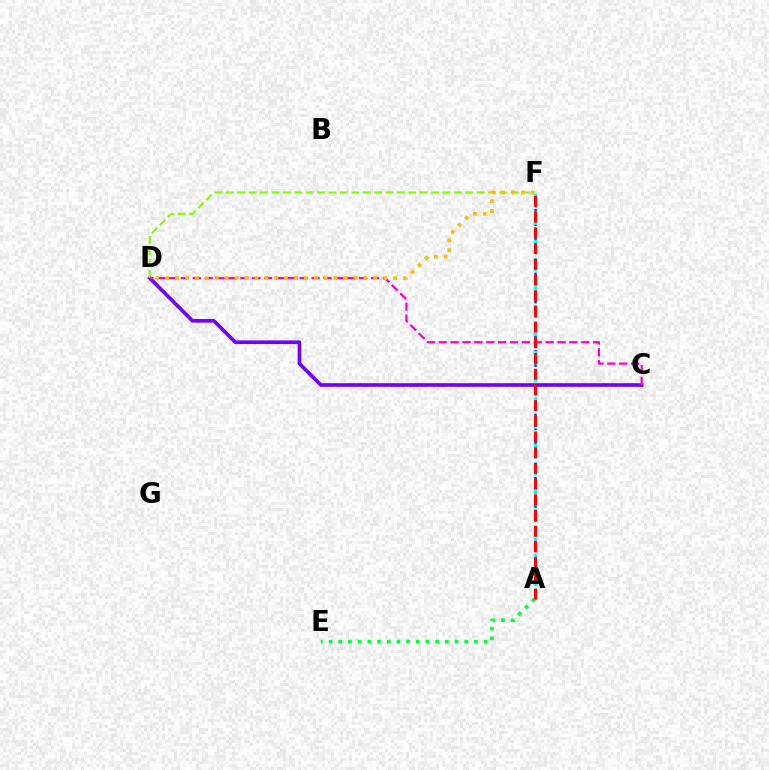{('C', 'D'): [{'color': '#7200ff', 'line_style': 'solid', 'thickness': 2.62}, {'color': '#ff00cf', 'line_style': 'dashed', 'thickness': 1.61}], ('D', 'F'): [{'color': '#84ff00', 'line_style': 'dashed', 'thickness': 1.55}, {'color': '#ffbd00', 'line_style': 'dotted', 'thickness': 2.69}], ('A', 'F'): [{'color': '#004bff', 'line_style': 'dotted', 'thickness': 1.92}, {'color': '#00fff6', 'line_style': 'dotted', 'thickness': 2.52}, {'color': '#ff0000', 'line_style': 'dashed', 'thickness': 2.13}], ('A', 'E'): [{'color': '#00ff39', 'line_style': 'dotted', 'thickness': 2.63}]}